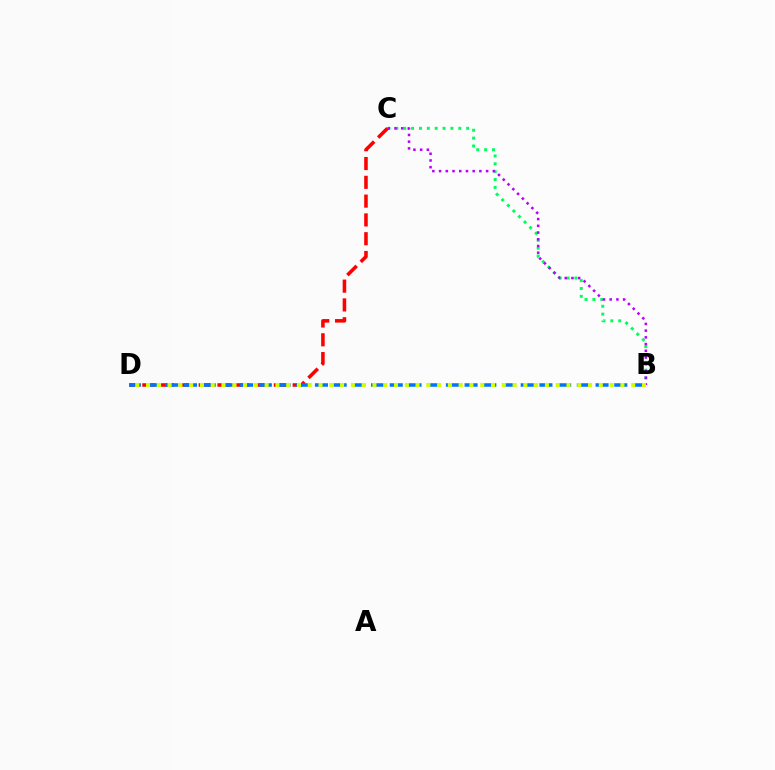{('B', 'C'): [{'color': '#00ff5c', 'line_style': 'dotted', 'thickness': 2.14}, {'color': '#b900ff', 'line_style': 'dotted', 'thickness': 1.83}], ('C', 'D'): [{'color': '#ff0000', 'line_style': 'dashed', 'thickness': 2.55}], ('B', 'D'): [{'color': '#0074ff', 'line_style': 'dashed', 'thickness': 2.54}, {'color': '#d1ff00', 'line_style': 'dotted', 'thickness': 2.93}]}